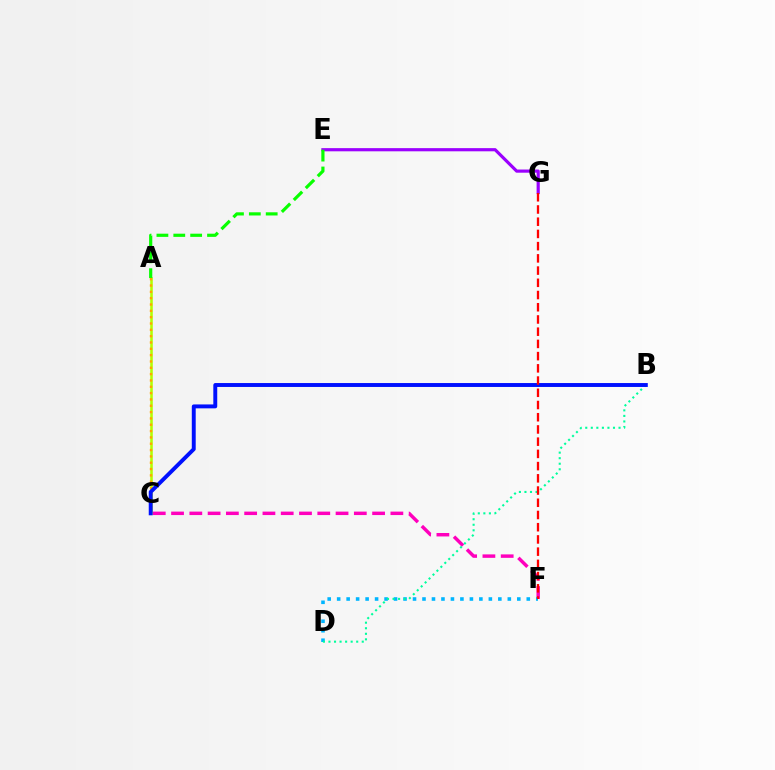{('E', 'G'): [{'color': '#9b00ff', 'line_style': 'solid', 'thickness': 2.28}], ('A', 'C'): [{'color': '#b3ff00', 'line_style': 'solid', 'thickness': 1.85}, {'color': '#ffa500', 'line_style': 'dotted', 'thickness': 1.72}], ('C', 'F'): [{'color': '#ff00bd', 'line_style': 'dashed', 'thickness': 2.48}], ('D', 'F'): [{'color': '#00b5ff', 'line_style': 'dotted', 'thickness': 2.58}], ('A', 'E'): [{'color': '#08ff00', 'line_style': 'dashed', 'thickness': 2.29}], ('B', 'D'): [{'color': '#00ff9d', 'line_style': 'dotted', 'thickness': 1.51}], ('B', 'C'): [{'color': '#0010ff', 'line_style': 'solid', 'thickness': 2.82}], ('F', 'G'): [{'color': '#ff0000', 'line_style': 'dashed', 'thickness': 1.66}]}